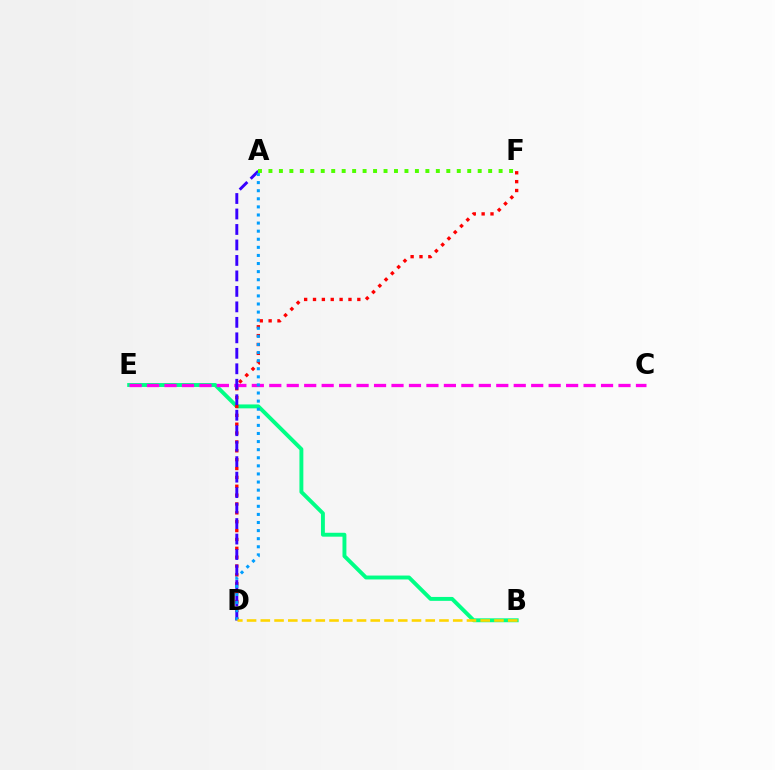{('B', 'E'): [{'color': '#00ff86', 'line_style': 'solid', 'thickness': 2.81}], ('D', 'F'): [{'color': '#ff0000', 'line_style': 'dotted', 'thickness': 2.41}], ('C', 'E'): [{'color': '#ff00ed', 'line_style': 'dashed', 'thickness': 2.37}], ('A', 'D'): [{'color': '#3700ff', 'line_style': 'dashed', 'thickness': 2.1}, {'color': '#009eff', 'line_style': 'dotted', 'thickness': 2.2}], ('A', 'F'): [{'color': '#4fff00', 'line_style': 'dotted', 'thickness': 2.84}], ('B', 'D'): [{'color': '#ffd500', 'line_style': 'dashed', 'thickness': 1.87}]}